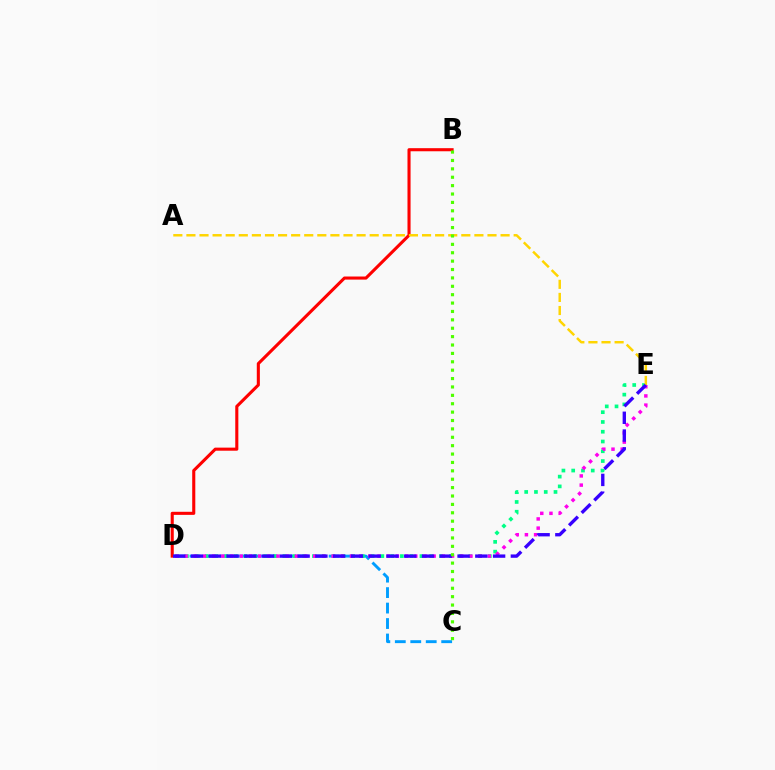{('C', 'D'): [{'color': '#009eff', 'line_style': 'dashed', 'thickness': 2.1}], ('D', 'E'): [{'color': '#00ff86', 'line_style': 'dotted', 'thickness': 2.65}, {'color': '#ff00ed', 'line_style': 'dotted', 'thickness': 2.5}, {'color': '#3700ff', 'line_style': 'dashed', 'thickness': 2.41}], ('B', 'D'): [{'color': '#ff0000', 'line_style': 'solid', 'thickness': 2.22}], ('A', 'E'): [{'color': '#ffd500', 'line_style': 'dashed', 'thickness': 1.78}], ('B', 'C'): [{'color': '#4fff00', 'line_style': 'dotted', 'thickness': 2.28}]}